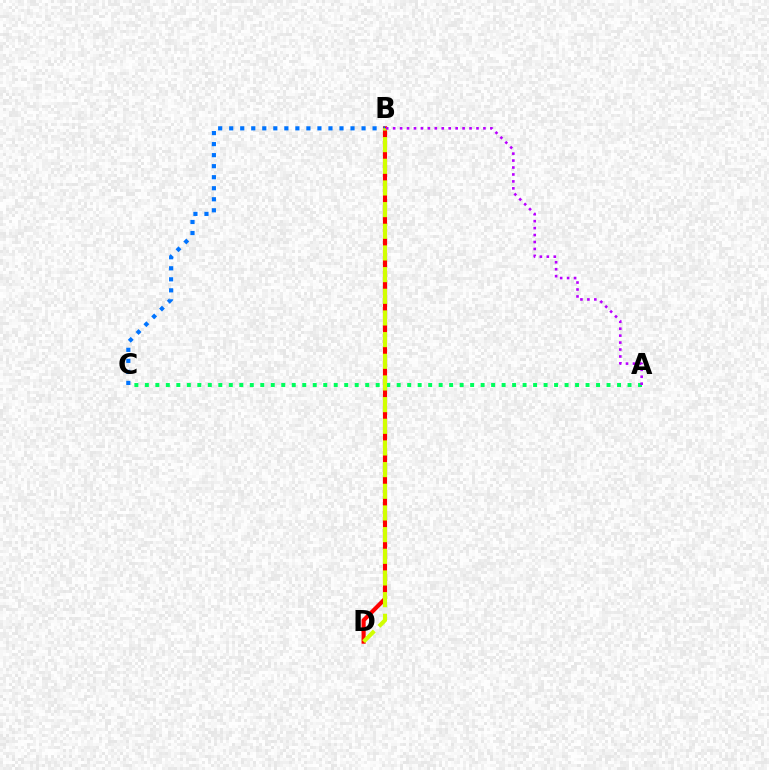{('B', 'D'): [{'color': '#ff0000', 'line_style': 'solid', 'thickness': 2.98}, {'color': '#d1ff00', 'line_style': 'dashed', 'thickness': 2.94}], ('B', 'C'): [{'color': '#0074ff', 'line_style': 'dotted', 'thickness': 3.0}], ('A', 'C'): [{'color': '#00ff5c', 'line_style': 'dotted', 'thickness': 2.85}], ('A', 'B'): [{'color': '#b900ff', 'line_style': 'dotted', 'thickness': 1.89}]}